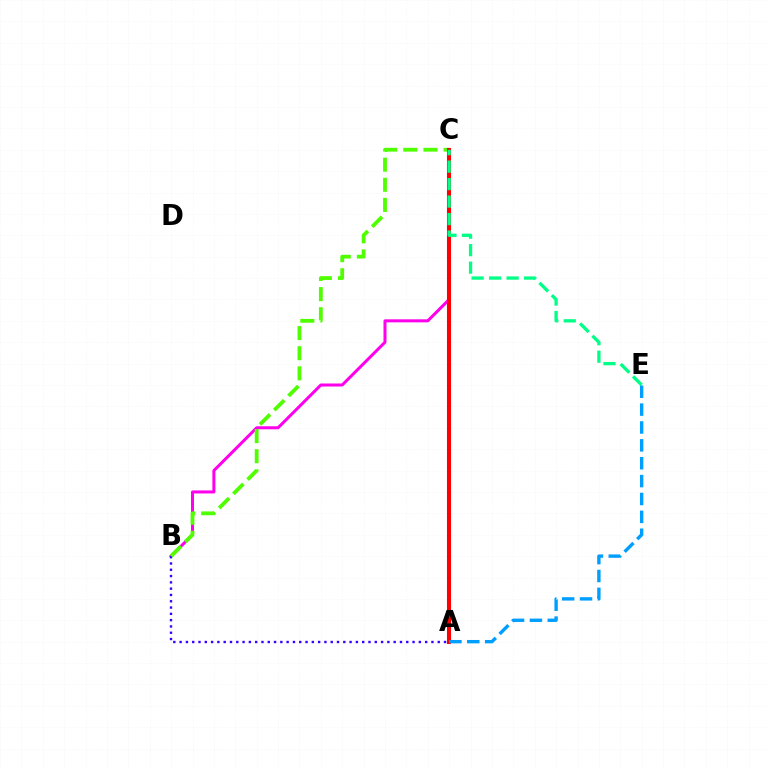{('B', 'C'): [{'color': '#ff00ed', 'line_style': 'solid', 'thickness': 2.18}, {'color': '#4fff00', 'line_style': 'dashed', 'thickness': 2.73}], ('A', 'B'): [{'color': '#3700ff', 'line_style': 'dotted', 'thickness': 1.71}], ('A', 'C'): [{'color': '#ffd500', 'line_style': 'solid', 'thickness': 2.61}, {'color': '#ff0000', 'line_style': 'solid', 'thickness': 2.92}], ('C', 'E'): [{'color': '#00ff86', 'line_style': 'dashed', 'thickness': 2.38}], ('A', 'E'): [{'color': '#009eff', 'line_style': 'dashed', 'thickness': 2.43}]}